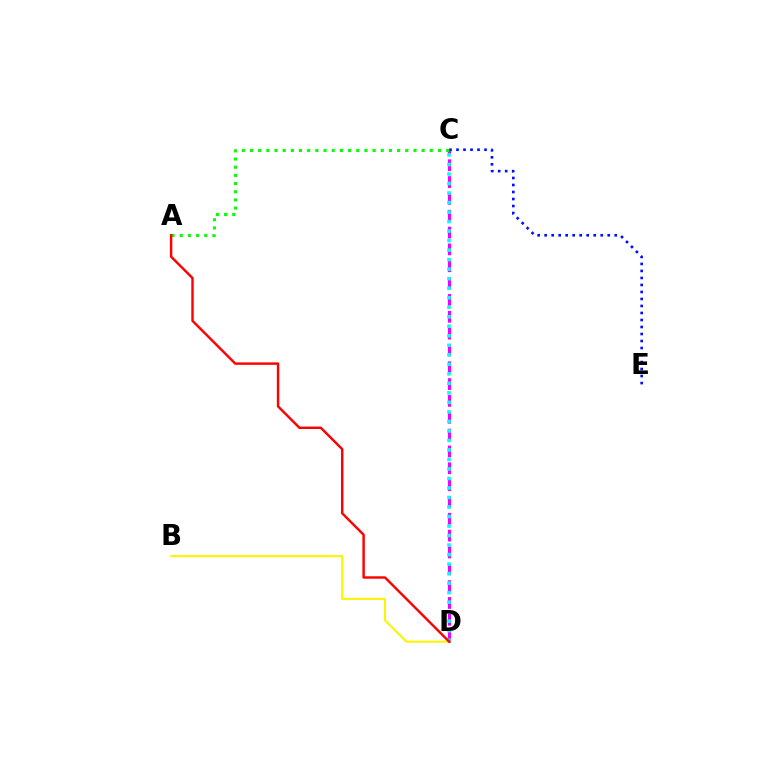{('C', 'D'): [{'color': '#ee00ff', 'line_style': 'dashed', 'thickness': 2.29}, {'color': '#00fff6', 'line_style': 'dotted', 'thickness': 2.58}], ('A', 'C'): [{'color': '#08ff00', 'line_style': 'dotted', 'thickness': 2.22}], ('B', 'D'): [{'color': '#fcf500', 'line_style': 'solid', 'thickness': 1.51}], ('C', 'E'): [{'color': '#0010ff', 'line_style': 'dotted', 'thickness': 1.9}], ('A', 'D'): [{'color': '#ff0000', 'line_style': 'solid', 'thickness': 1.75}]}